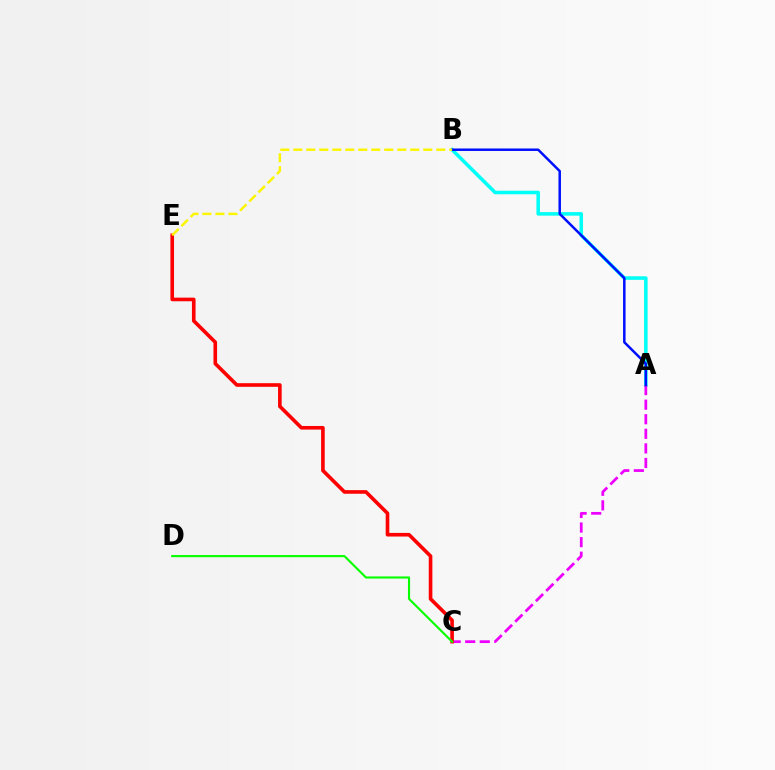{('A', 'B'): [{'color': '#00fff6', 'line_style': 'solid', 'thickness': 2.55}, {'color': '#0010ff', 'line_style': 'solid', 'thickness': 1.8}], ('A', 'C'): [{'color': '#ee00ff', 'line_style': 'dashed', 'thickness': 1.98}], ('C', 'E'): [{'color': '#ff0000', 'line_style': 'solid', 'thickness': 2.61}], ('B', 'E'): [{'color': '#fcf500', 'line_style': 'dashed', 'thickness': 1.77}], ('C', 'D'): [{'color': '#08ff00', 'line_style': 'solid', 'thickness': 1.54}]}